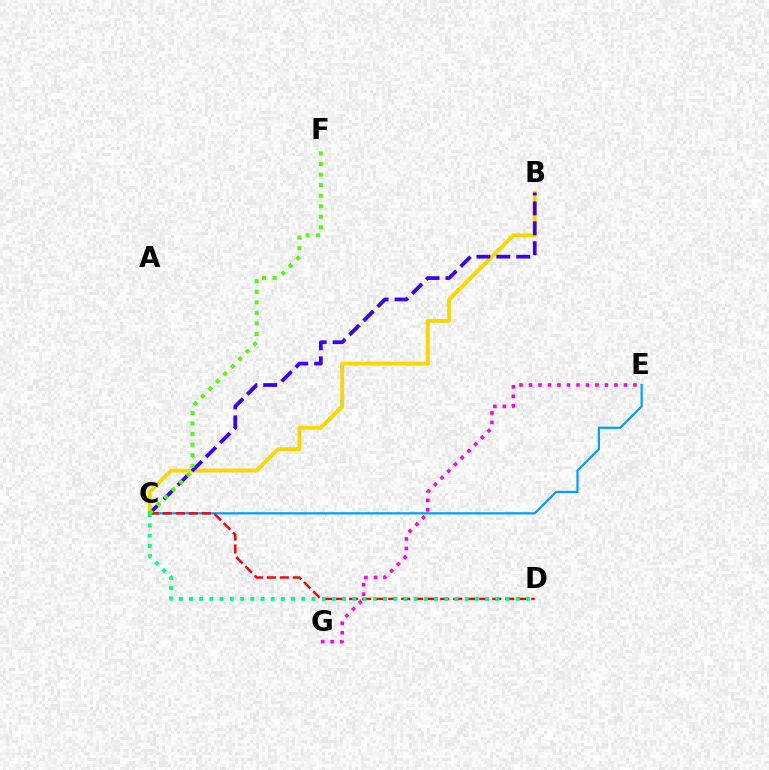{('B', 'C'): [{'color': '#ffd500', 'line_style': 'solid', 'thickness': 2.76}, {'color': '#3700ff', 'line_style': 'dashed', 'thickness': 2.71}], ('C', 'E'): [{'color': '#009eff', 'line_style': 'solid', 'thickness': 1.6}], ('C', 'D'): [{'color': '#ff0000', 'line_style': 'dashed', 'thickness': 1.77}, {'color': '#00ff86', 'line_style': 'dotted', 'thickness': 2.77}], ('E', 'G'): [{'color': '#ff00ed', 'line_style': 'dotted', 'thickness': 2.58}], ('C', 'F'): [{'color': '#4fff00', 'line_style': 'dotted', 'thickness': 2.87}]}